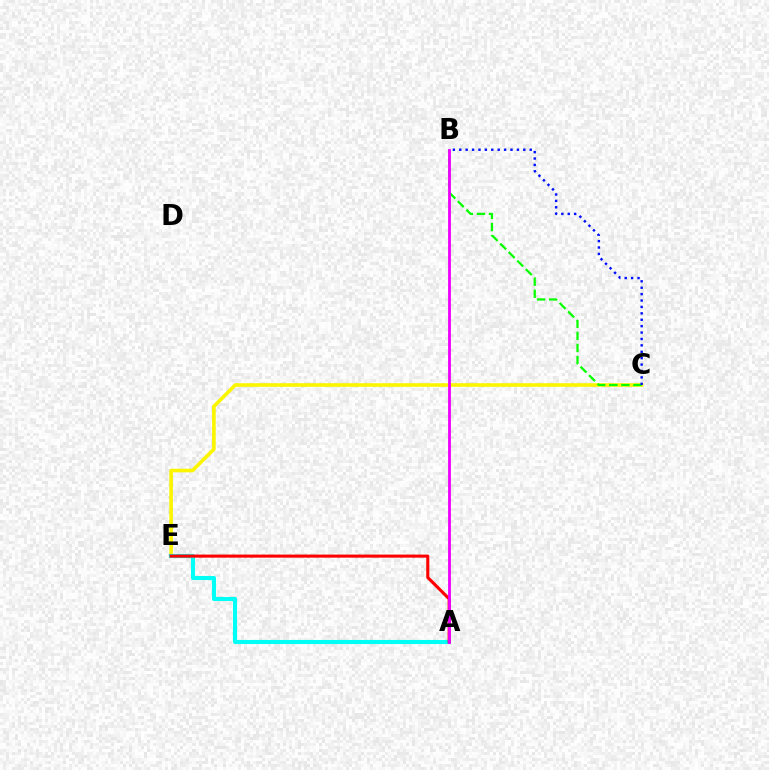{('C', 'E'): [{'color': '#fcf500', 'line_style': 'solid', 'thickness': 2.61}], ('B', 'C'): [{'color': '#08ff00', 'line_style': 'dashed', 'thickness': 1.64}, {'color': '#0010ff', 'line_style': 'dotted', 'thickness': 1.74}], ('A', 'E'): [{'color': '#00fff6', 'line_style': 'solid', 'thickness': 2.96}, {'color': '#ff0000', 'line_style': 'solid', 'thickness': 2.22}], ('A', 'B'): [{'color': '#ee00ff', 'line_style': 'solid', 'thickness': 2.04}]}